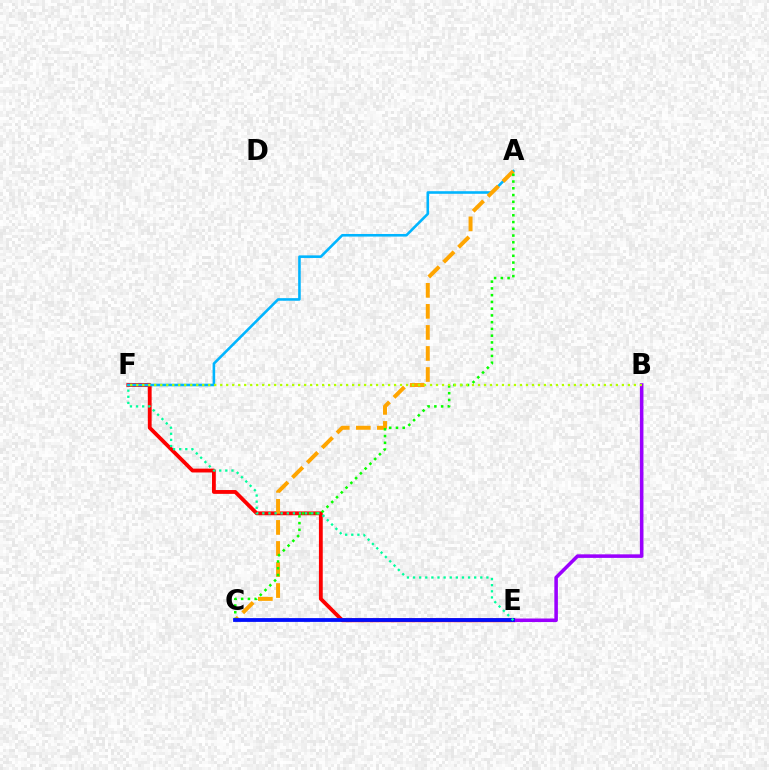{('E', 'F'): [{'color': '#ff0000', 'line_style': 'solid', 'thickness': 2.76}, {'color': '#00ff9d', 'line_style': 'dotted', 'thickness': 1.66}], ('A', 'F'): [{'color': '#00b5ff', 'line_style': 'solid', 'thickness': 1.87}], ('A', 'C'): [{'color': '#ffa500', 'line_style': 'dashed', 'thickness': 2.86}, {'color': '#08ff00', 'line_style': 'dotted', 'thickness': 1.83}], ('C', 'E'): [{'color': '#ff00bd', 'line_style': 'solid', 'thickness': 1.67}, {'color': '#0010ff', 'line_style': 'solid', 'thickness': 2.72}], ('B', 'E'): [{'color': '#9b00ff', 'line_style': 'solid', 'thickness': 2.55}], ('B', 'F'): [{'color': '#b3ff00', 'line_style': 'dotted', 'thickness': 1.63}]}